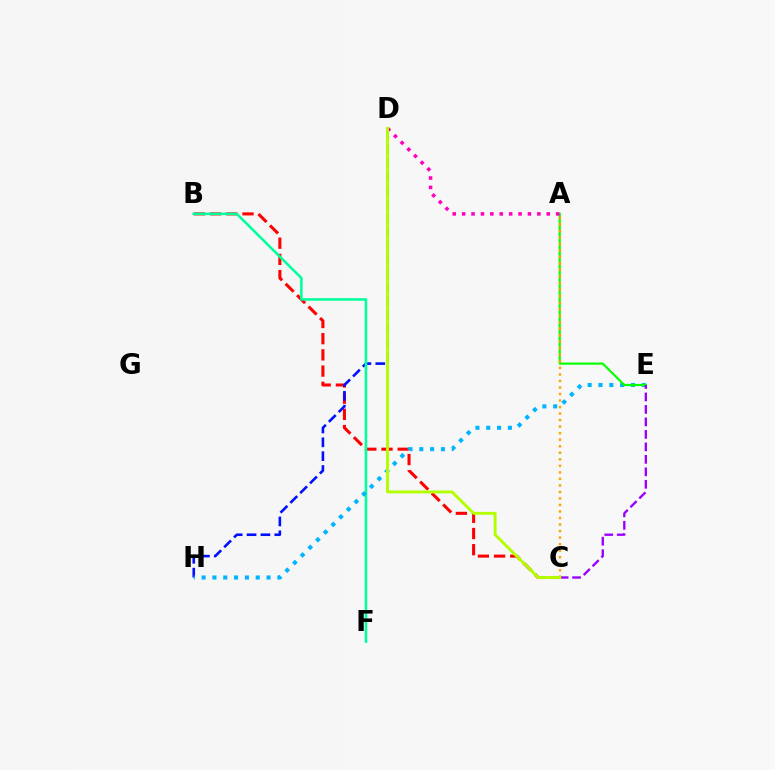{('B', 'C'): [{'color': '#ff0000', 'line_style': 'dashed', 'thickness': 2.2}], ('D', 'H'): [{'color': '#0010ff', 'line_style': 'dashed', 'thickness': 1.88}], ('B', 'F'): [{'color': '#00ff9d', 'line_style': 'solid', 'thickness': 1.84}], ('E', 'H'): [{'color': '#00b5ff', 'line_style': 'dotted', 'thickness': 2.94}], ('A', 'E'): [{'color': '#08ff00', 'line_style': 'solid', 'thickness': 1.58}], ('A', 'C'): [{'color': '#ffa500', 'line_style': 'dotted', 'thickness': 1.77}], ('C', 'E'): [{'color': '#9b00ff', 'line_style': 'dashed', 'thickness': 1.7}], ('A', 'D'): [{'color': '#ff00bd', 'line_style': 'dotted', 'thickness': 2.55}], ('C', 'D'): [{'color': '#b3ff00', 'line_style': 'solid', 'thickness': 2.1}]}